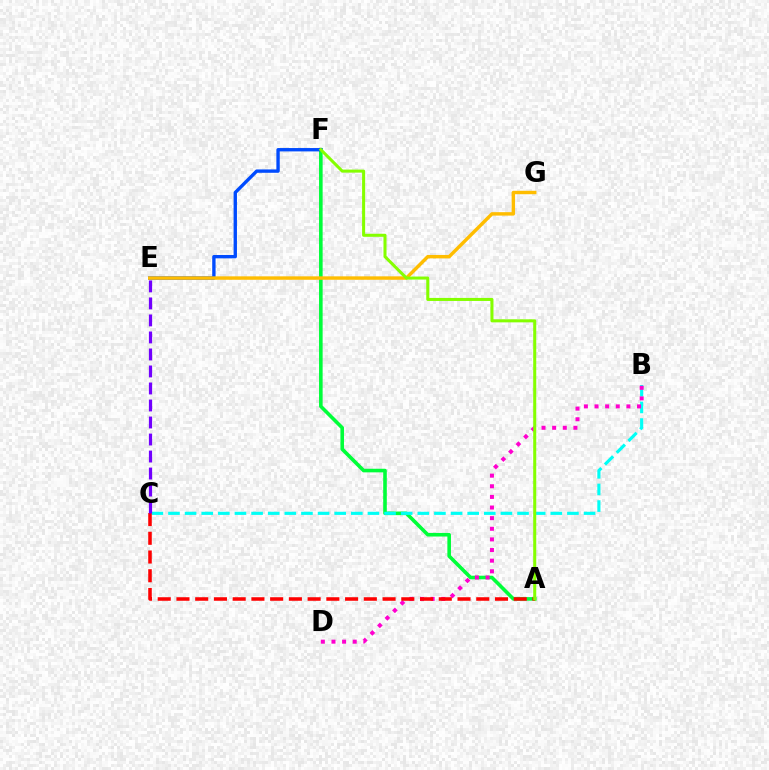{('A', 'F'): [{'color': '#00ff39', 'line_style': 'solid', 'thickness': 2.59}, {'color': '#84ff00', 'line_style': 'solid', 'thickness': 2.19}], ('B', 'C'): [{'color': '#00fff6', 'line_style': 'dashed', 'thickness': 2.26}], ('B', 'D'): [{'color': '#ff00cf', 'line_style': 'dotted', 'thickness': 2.89}], ('E', 'F'): [{'color': '#004bff', 'line_style': 'solid', 'thickness': 2.42}], ('A', 'C'): [{'color': '#ff0000', 'line_style': 'dashed', 'thickness': 2.55}], ('E', 'G'): [{'color': '#ffbd00', 'line_style': 'solid', 'thickness': 2.47}], ('C', 'E'): [{'color': '#7200ff', 'line_style': 'dashed', 'thickness': 2.31}]}